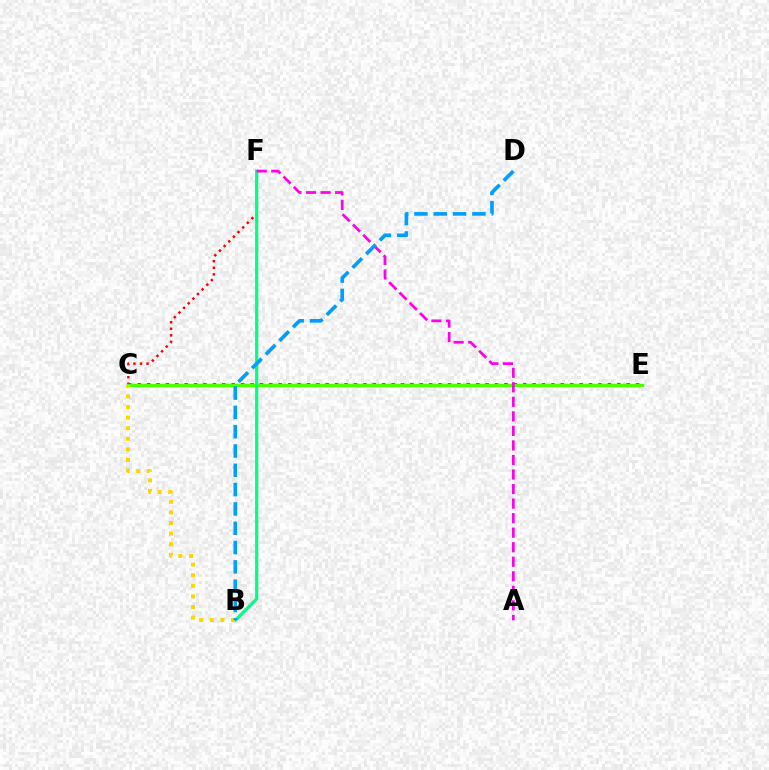{('C', 'E'): [{'color': '#3700ff', 'line_style': 'dotted', 'thickness': 2.55}, {'color': '#4fff00', 'line_style': 'solid', 'thickness': 2.49}], ('C', 'F'): [{'color': '#ff0000', 'line_style': 'dotted', 'thickness': 1.78}], ('B', 'F'): [{'color': '#00ff86', 'line_style': 'solid', 'thickness': 2.3}], ('A', 'F'): [{'color': '#ff00ed', 'line_style': 'dashed', 'thickness': 1.98}], ('B', 'C'): [{'color': '#ffd500', 'line_style': 'dotted', 'thickness': 2.88}], ('B', 'D'): [{'color': '#009eff', 'line_style': 'dashed', 'thickness': 2.62}]}